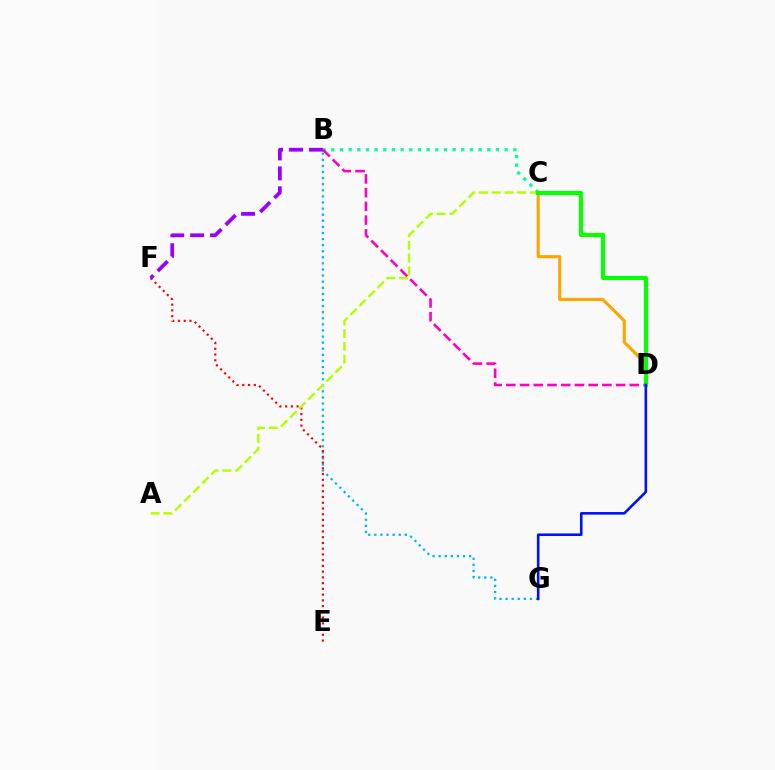{('B', 'C'): [{'color': '#00ff9d', 'line_style': 'dotted', 'thickness': 2.35}], ('B', 'D'): [{'color': '#ff00bd', 'line_style': 'dashed', 'thickness': 1.86}], ('B', 'G'): [{'color': '#00b5ff', 'line_style': 'dotted', 'thickness': 1.66}], ('C', 'D'): [{'color': '#ffa500', 'line_style': 'solid', 'thickness': 2.24}, {'color': '#08ff00', 'line_style': 'solid', 'thickness': 2.98}], ('E', 'F'): [{'color': '#ff0000', 'line_style': 'dotted', 'thickness': 1.56}], ('A', 'C'): [{'color': '#b3ff00', 'line_style': 'dashed', 'thickness': 1.73}], ('D', 'G'): [{'color': '#0010ff', 'line_style': 'solid', 'thickness': 1.87}], ('B', 'F'): [{'color': '#9b00ff', 'line_style': 'dashed', 'thickness': 2.71}]}